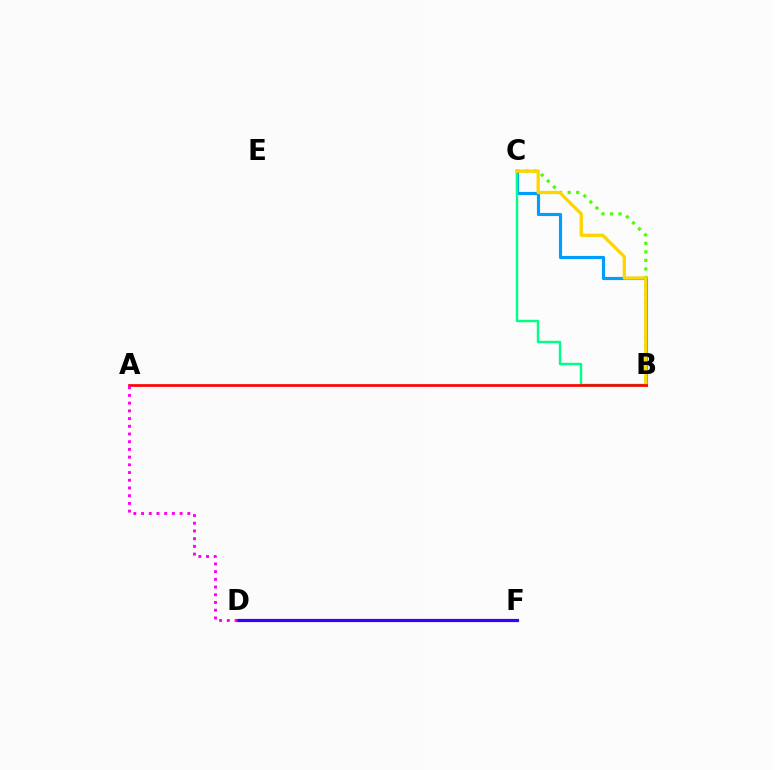{('B', 'C'): [{'color': '#4fff00', 'line_style': 'dotted', 'thickness': 2.32}, {'color': '#009eff', 'line_style': 'solid', 'thickness': 2.27}, {'color': '#00ff86', 'line_style': 'solid', 'thickness': 1.75}, {'color': '#ffd500', 'line_style': 'solid', 'thickness': 2.38}], ('D', 'F'): [{'color': '#3700ff', 'line_style': 'solid', 'thickness': 2.3}], ('A', 'B'): [{'color': '#ff0000', 'line_style': 'solid', 'thickness': 1.94}], ('A', 'D'): [{'color': '#ff00ed', 'line_style': 'dotted', 'thickness': 2.1}]}